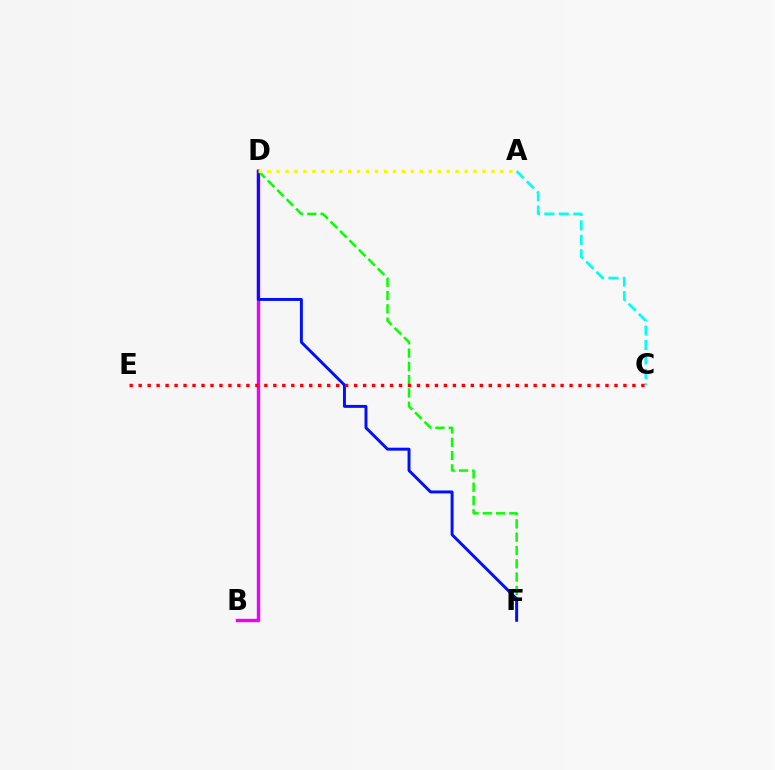{('B', 'D'): [{'color': '#ee00ff', 'line_style': 'solid', 'thickness': 2.44}], ('D', 'F'): [{'color': '#08ff00', 'line_style': 'dashed', 'thickness': 1.81}, {'color': '#0010ff', 'line_style': 'solid', 'thickness': 2.12}], ('A', 'C'): [{'color': '#00fff6', 'line_style': 'dashed', 'thickness': 1.96}], ('A', 'D'): [{'color': '#fcf500', 'line_style': 'dotted', 'thickness': 2.43}], ('C', 'E'): [{'color': '#ff0000', 'line_style': 'dotted', 'thickness': 2.44}]}